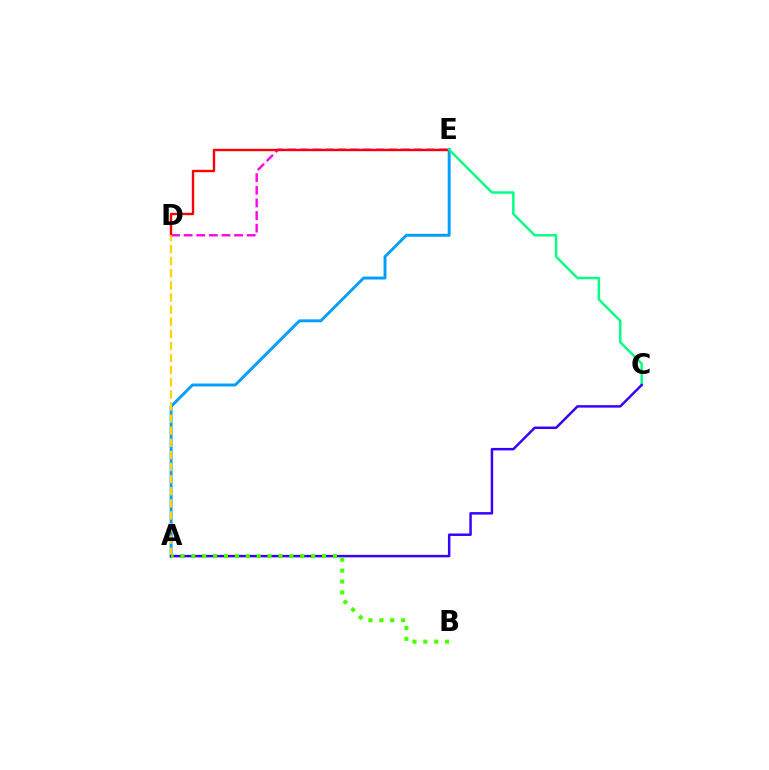{('D', 'E'): [{'color': '#ff00ed', 'line_style': 'dashed', 'thickness': 1.71}, {'color': '#ff0000', 'line_style': 'solid', 'thickness': 1.7}], ('A', 'E'): [{'color': '#009eff', 'line_style': 'solid', 'thickness': 2.1}], ('A', 'D'): [{'color': '#ffd500', 'line_style': 'dashed', 'thickness': 1.64}], ('C', 'E'): [{'color': '#00ff86', 'line_style': 'solid', 'thickness': 1.76}], ('A', 'C'): [{'color': '#3700ff', 'line_style': 'solid', 'thickness': 1.78}], ('A', 'B'): [{'color': '#4fff00', 'line_style': 'dotted', 'thickness': 2.96}]}